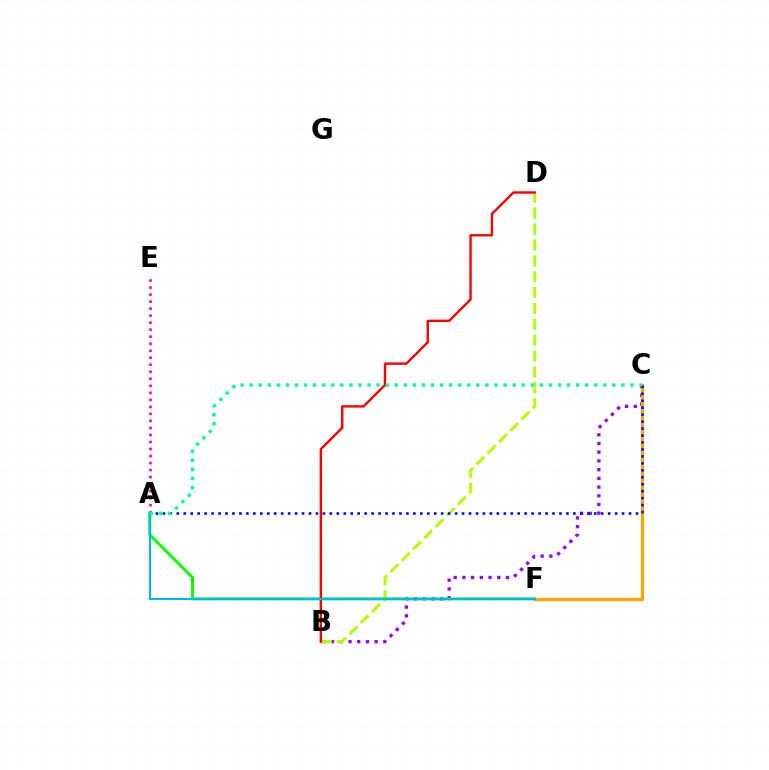{('B', 'C'): [{'color': '#9b00ff', 'line_style': 'dotted', 'thickness': 2.37}], ('A', 'E'): [{'color': '#ff00bd', 'line_style': 'dotted', 'thickness': 1.91}], ('C', 'F'): [{'color': '#ffa500', 'line_style': 'solid', 'thickness': 2.33}], ('B', 'D'): [{'color': '#b3ff00', 'line_style': 'dashed', 'thickness': 2.16}, {'color': '#ff0000', 'line_style': 'solid', 'thickness': 1.73}], ('A', 'F'): [{'color': '#08ff00', 'line_style': 'solid', 'thickness': 2.13}, {'color': '#00b5ff', 'line_style': 'solid', 'thickness': 1.51}], ('A', 'C'): [{'color': '#0010ff', 'line_style': 'dotted', 'thickness': 1.89}, {'color': '#00ff9d', 'line_style': 'dotted', 'thickness': 2.46}]}